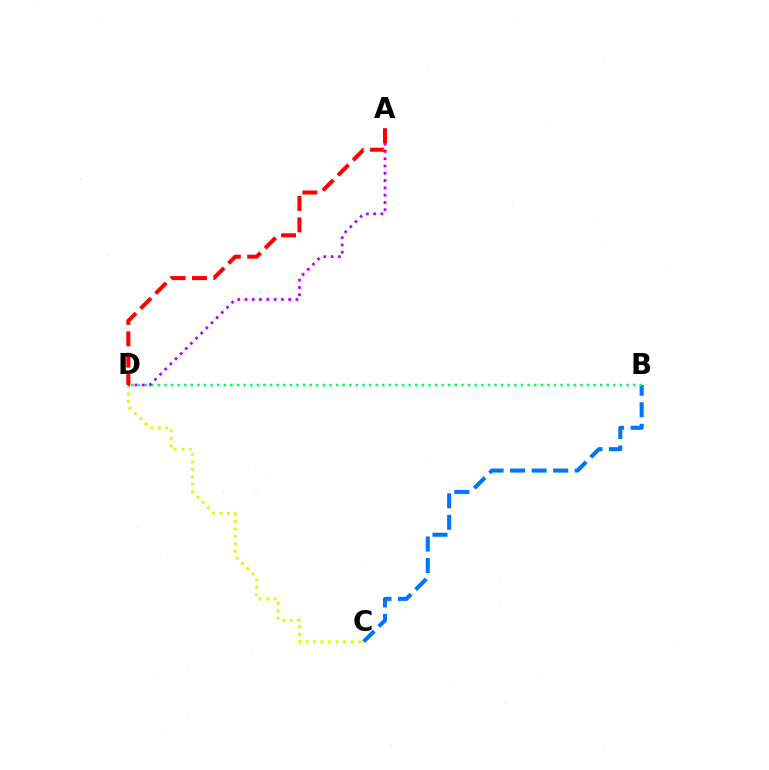{('C', 'D'): [{'color': '#d1ff00', 'line_style': 'dotted', 'thickness': 2.03}], ('B', 'C'): [{'color': '#0074ff', 'line_style': 'dashed', 'thickness': 2.93}], ('B', 'D'): [{'color': '#00ff5c', 'line_style': 'dotted', 'thickness': 1.79}], ('A', 'D'): [{'color': '#b900ff', 'line_style': 'dotted', 'thickness': 1.98}, {'color': '#ff0000', 'line_style': 'dashed', 'thickness': 2.9}]}